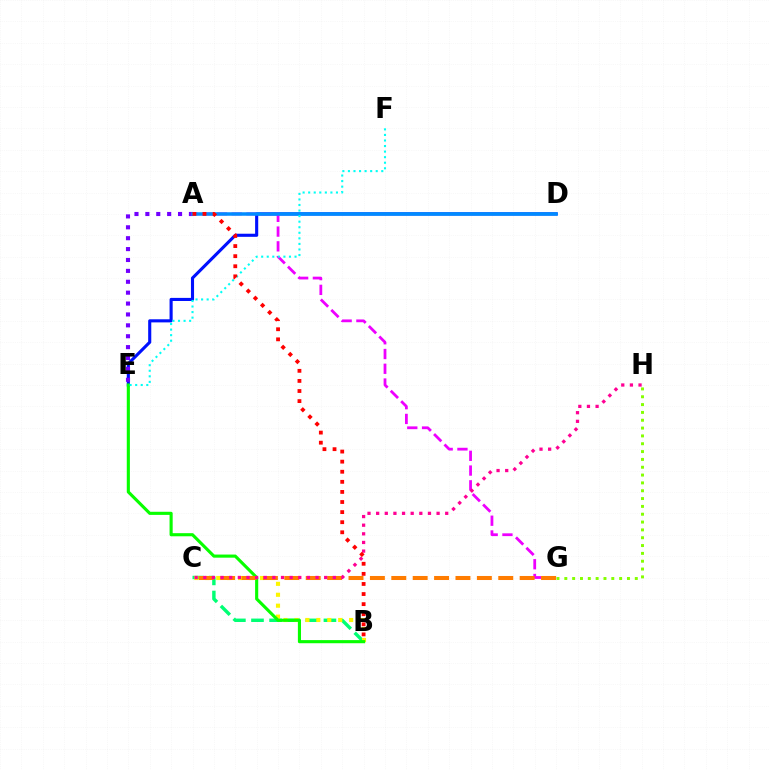{('B', 'C'): [{'color': '#00ff74', 'line_style': 'dashed', 'thickness': 2.46}, {'color': '#fcf500', 'line_style': 'dotted', 'thickness': 2.97}], ('D', 'E'): [{'color': '#0010ff', 'line_style': 'solid', 'thickness': 2.23}], ('A', 'G'): [{'color': '#ee00ff', 'line_style': 'dashed', 'thickness': 2.0}], ('A', 'E'): [{'color': '#7200ff', 'line_style': 'dotted', 'thickness': 2.96}], ('B', 'E'): [{'color': '#08ff00', 'line_style': 'solid', 'thickness': 2.25}], ('A', 'D'): [{'color': '#008cff', 'line_style': 'solid', 'thickness': 2.52}], ('C', 'G'): [{'color': '#ff7c00', 'line_style': 'dashed', 'thickness': 2.91}], ('E', 'F'): [{'color': '#00fff6', 'line_style': 'dotted', 'thickness': 1.51}], ('G', 'H'): [{'color': '#84ff00', 'line_style': 'dotted', 'thickness': 2.13}], ('C', 'H'): [{'color': '#ff0094', 'line_style': 'dotted', 'thickness': 2.35}], ('A', 'B'): [{'color': '#ff0000', 'line_style': 'dotted', 'thickness': 2.74}]}